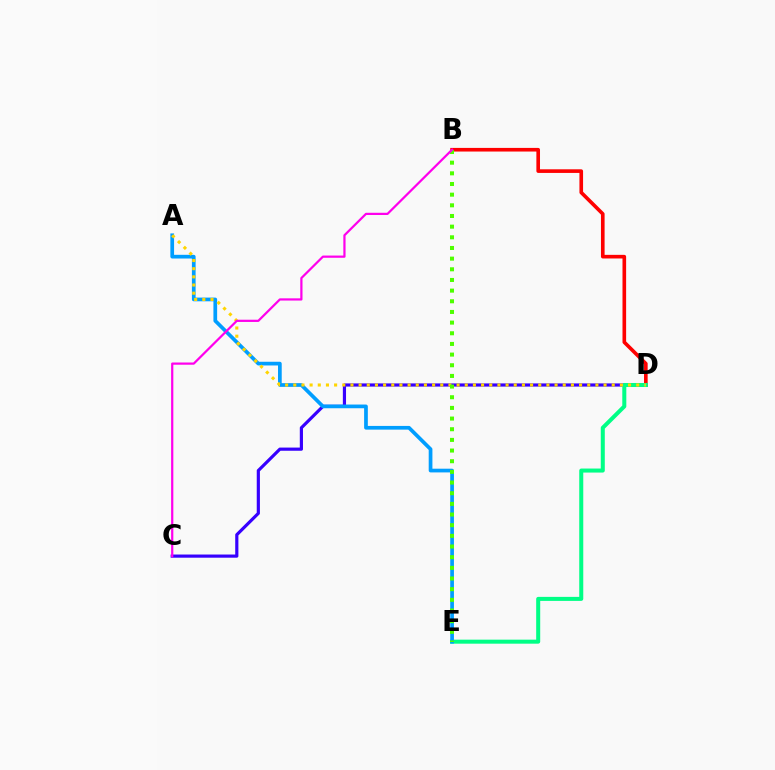{('C', 'D'): [{'color': '#3700ff', 'line_style': 'solid', 'thickness': 2.29}], ('B', 'D'): [{'color': '#ff0000', 'line_style': 'solid', 'thickness': 2.61}], ('D', 'E'): [{'color': '#00ff86', 'line_style': 'solid', 'thickness': 2.9}], ('A', 'E'): [{'color': '#009eff', 'line_style': 'solid', 'thickness': 2.67}], ('A', 'D'): [{'color': '#ffd500', 'line_style': 'dotted', 'thickness': 2.22}], ('B', 'E'): [{'color': '#4fff00', 'line_style': 'dotted', 'thickness': 2.9}], ('B', 'C'): [{'color': '#ff00ed', 'line_style': 'solid', 'thickness': 1.6}]}